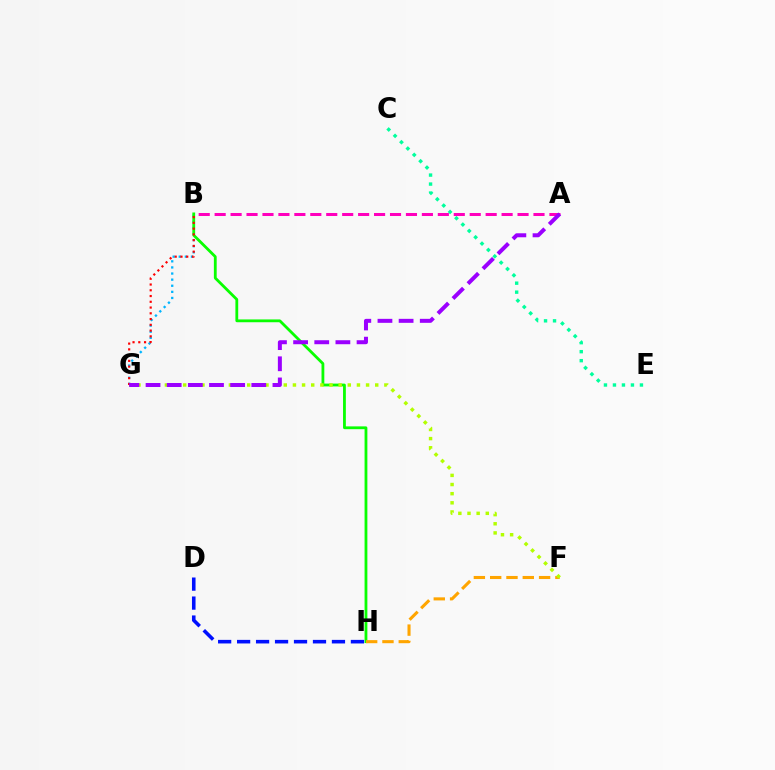{('B', 'G'): [{'color': '#00b5ff', 'line_style': 'dotted', 'thickness': 1.66}, {'color': '#ff0000', 'line_style': 'dotted', 'thickness': 1.56}], ('B', 'H'): [{'color': '#08ff00', 'line_style': 'solid', 'thickness': 2.02}], ('F', 'H'): [{'color': '#ffa500', 'line_style': 'dashed', 'thickness': 2.21}], ('D', 'H'): [{'color': '#0010ff', 'line_style': 'dashed', 'thickness': 2.58}], ('C', 'E'): [{'color': '#00ff9d', 'line_style': 'dotted', 'thickness': 2.44}], ('F', 'G'): [{'color': '#b3ff00', 'line_style': 'dotted', 'thickness': 2.48}], ('A', 'B'): [{'color': '#ff00bd', 'line_style': 'dashed', 'thickness': 2.17}], ('A', 'G'): [{'color': '#9b00ff', 'line_style': 'dashed', 'thickness': 2.87}]}